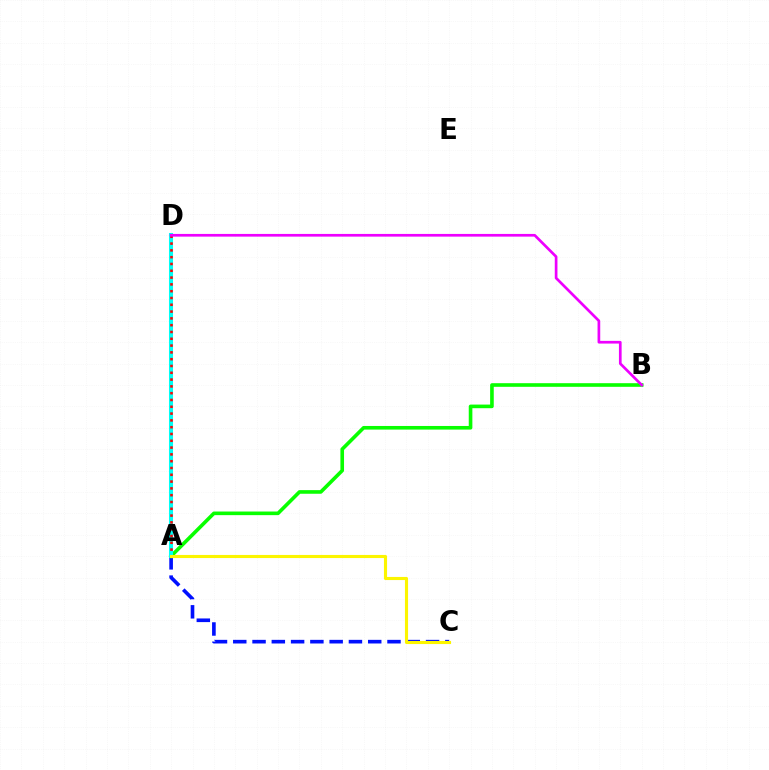{('A', 'C'): [{'color': '#0010ff', 'line_style': 'dashed', 'thickness': 2.62}, {'color': '#fcf500', 'line_style': 'solid', 'thickness': 2.24}], ('A', 'B'): [{'color': '#08ff00', 'line_style': 'solid', 'thickness': 2.61}], ('A', 'D'): [{'color': '#00fff6', 'line_style': 'solid', 'thickness': 2.92}, {'color': '#ff0000', 'line_style': 'dotted', 'thickness': 1.85}], ('B', 'D'): [{'color': '#ee00ff', 'line_style': 'solid', 'thickness': 1.94}]}